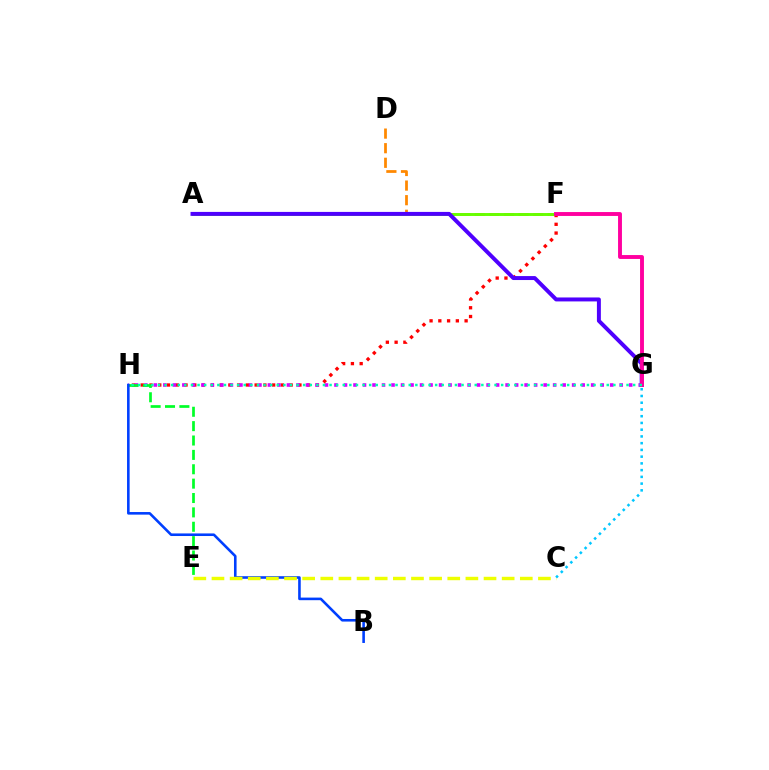{('F', 'H'): [{'color': '#ff0000', 'line_style': 'dotted', 'thickness': 2.38}], ('G', 'H'): [{'color': '#d600ff', 'line_style': 'dotted', 'thickness': 2.58}, {'color': '#00ffaf', 'line_style': 'dotted', 'thickness': 1.79}], ('D', 'F'): [{'color': '#ff8800', 'line_style': 'dashed', 'thickness': 1.98}], ('A', 'F'): [{'color': '#66ff00', 'line_style': 'solid', 'thickness': 2.1}], ('E', 'H'): [{'color': '#00ff27', 'line_style': 'dashed', 'thickness': 1.95}], ('A', 'G'): [{'color': '#4f00ff', 'line_style': 'solid', 'thickness': 2.85}], ('B', 'H'): [{'color': '#003fff', 'line_style': 'solid', 'thickness': 1.87}], ('F', 'G'): [{'color': '#ff00a0', 'line_style': 'solid', 'thickness': 2.8}], ('C', 'E'): [{'color': '#eeff00', 'line_style': 'dashed', 'thickness': 2.46}], ('C', 'G'): [{'color': '#00c7ff', 'line_style': 'dotted', 'thickness': 1.83}]}